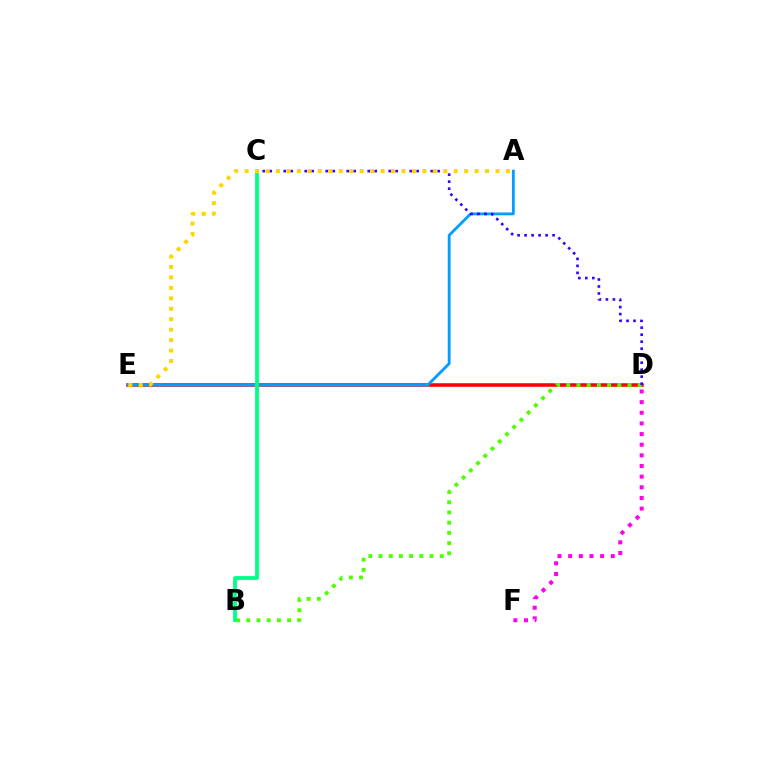{('D', 'E'): [{'color': '#ff0000', 'line_style': 'solid', 'thickness': 2.55}], ('A', 'E'): [{'color': '#009eff', 'line_style': 'solid', 'thickness': 2.04}, {'color': '#ffd500', 'line_style': 'dotted', 'thickness': 2.84}], ('B', 'D'): [{'color': '#4fff00', 'line_style': 'dotted', 'thickness': 2.78}], ('C', 'D'): [{'color': '#3700ff', 'line_style': 'dotted', 'thickness': 1.9}], ('D', 'F'): [{'color': '#ff00ed', 'line_style': 'dotted', 'thickness': 2.89}], ('B', 'C'): [{'color': '#00ff86', 'line_style': 'solid', 'thickness': 2.74}]}